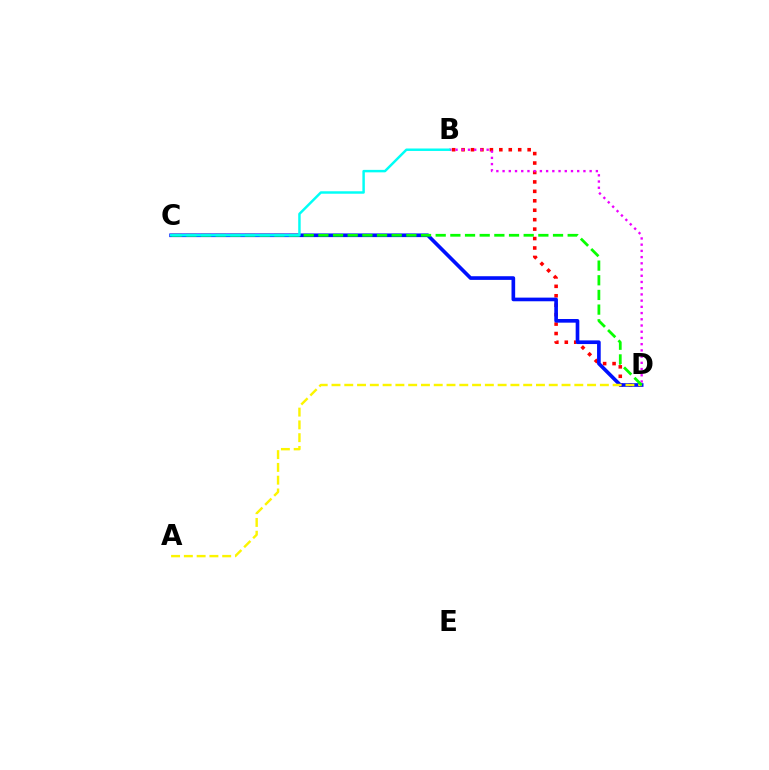{('B', 'D'): [{'color': '#ff0000', 'line_style': 'dotted', 'thickness': 2.56}, {'color': '#ee00ff', 'line_style': 'dotted', 'thickness': 1.69}], ('C', 'D'): [{'color': '#0010ff', 'line_style': 'solid', 'thickness': 2.63}, {'color': '#08ff00', 'line_style': 'dashed', 'thickness': 1.99}], ('A', 'D'): [{'color': '#fcf500', 'line_style': 'dashed', 'thickness': 1.74}], ('B', 'C'): [{'color': '#00fff6', 'line_style': 'solid', 'thickness': 1.77}]}